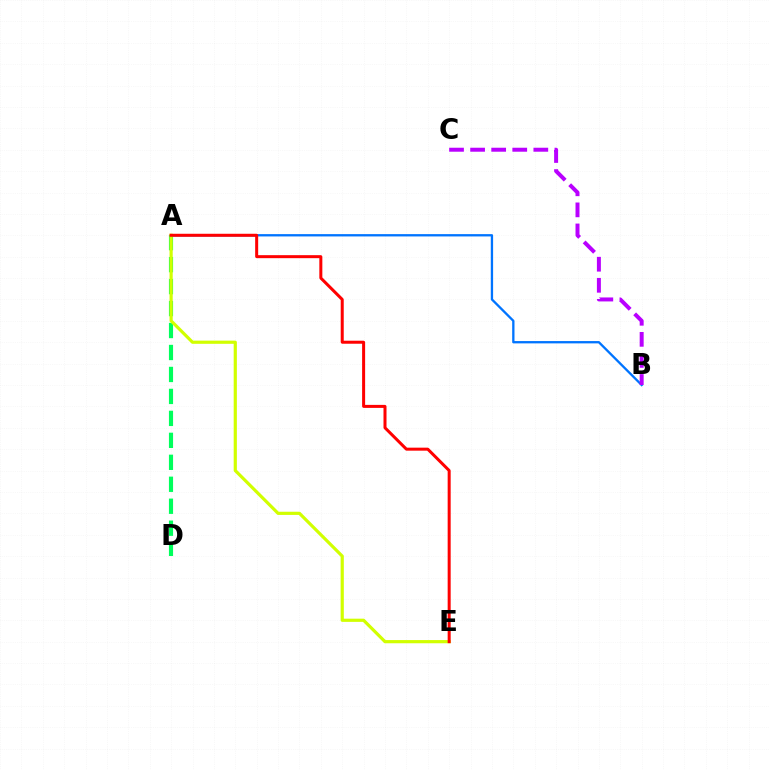{('A', 'B'): [{'color': '#0074ff', 'line_style': 'solid', 'thickness': 1.67}], ('A', 'D'): [{'color': '#00ff5c', 'line_style': 'dashed', 'thickness': 2.98}], ('B', 'C'): [{'color': '#b900ff', 'line_style': 'dashed', 'thickness': 2.86}], ('A', 'E'): [{'color': '#d1ff00', 'line_style': 'solid', 'thickness': 2.29}, {'color': '#ff0000', 'line_style': 'solid', 'thickness': 2.17}]}